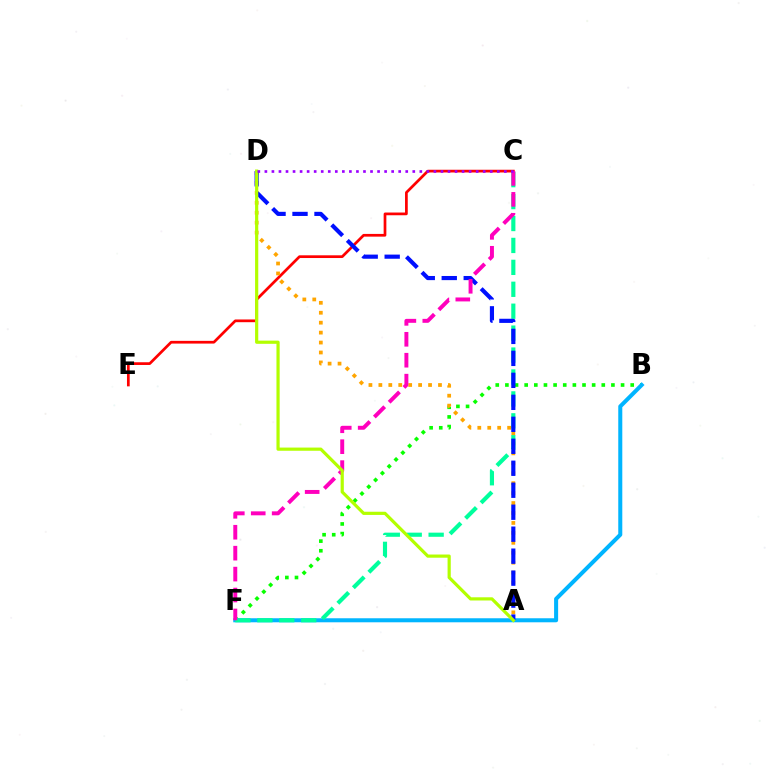{('B', 'F'): [{'color': '#08ff00', 'line_style': 'dotted', 'thickness': 2.62}, {'color': '#00b5ff', 'line_style': 'solid', 'thickness': 2.9}], ('C', 'E'): [{'color': '#ff0000', 'line_style': 'solid', 'thickness': 1.96}], ('A', 'D'): [{'color': '#ffa500', 'line_style': 'dotted', 'thickness': 2.7}, {'color': '#0010ff', 'line_style': 'dashed', 'thickness': 2.99}, {'color': '#b3ff00', 'line_style': 'solid', 'thickness': 2.3}], ('C', 'F'): [{'color': '#00ff9d', 'line_style': 'dashed', 'thickness': 2.98}, {'color': '#ff00bd', 'line_style': 'dashed', 'thickness': 2.84}], ('C', 'D'): [{'color': '#9b00ff', 'line_style': 'dotted', 'thickness': 1.91}]}